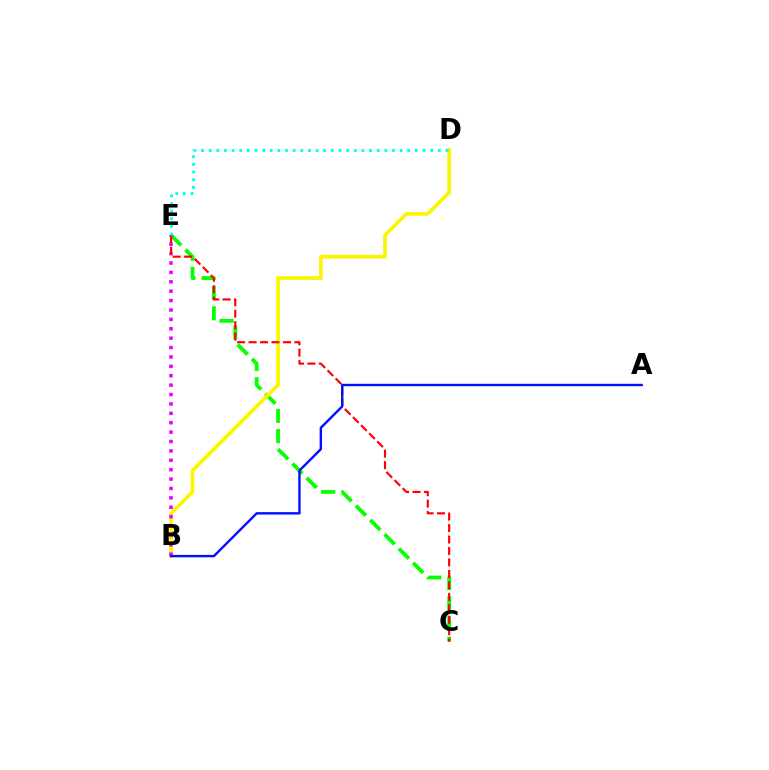{('C', 'E'): [{'color': '#08ff00', 'line_style': 'dashed', 'thickness': 2.75}, {'color': '#ff0000', 'line_style': 'dashed', 'thickness': 1.56}], ('B', 'D'): [{'color': '#fcf500', 'line_style': 'solid', 'thickness': 2.66}], ('B', 'E'): [{'color': '#ee00ff', 'line_style': 'dotted', 'thickness': 2.55}], ('D', 'E'): [{'color': '#00fff6', 'line_style': 'dotted', 'thickness': 2.08}], ('A', 'B'): [{'color': '#0010ff', 'line_style': 'solid', 'thickness': 1.73}]}